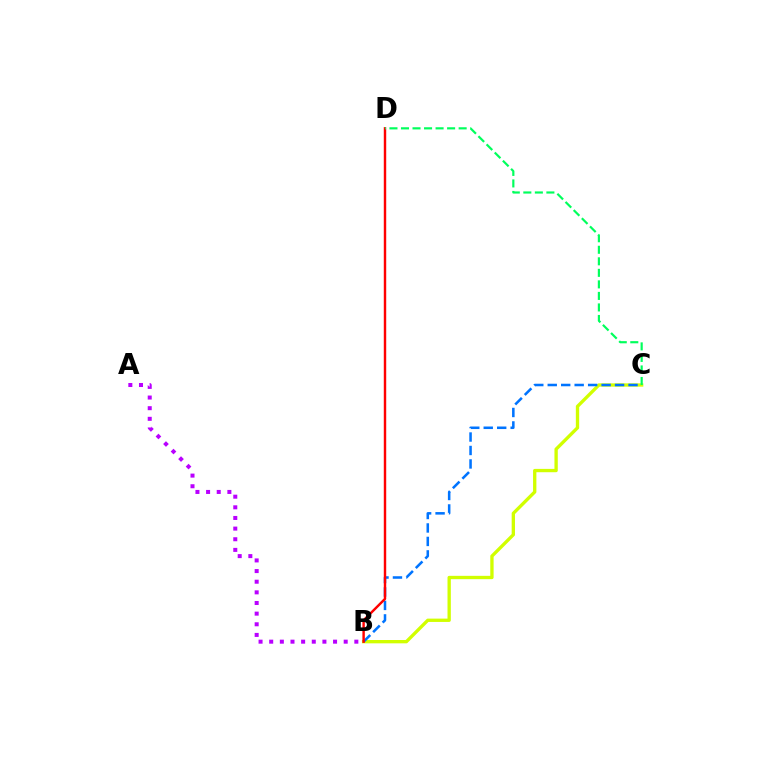{('A', 'B'): [{'color': '#b900ff', 'line_style': 'dotted', 'thickness': 2.89}], ('B', 'C'): [{'color': '#d1ff00', 'line_style': 'solid', 'thickness': 2.4}, {'color': '#0074ff', 'line_style': 'dashed', 'thickness': 1.83}], ('B', 'D'): [{'color': '#ff0000', 'line_style': 'solid', 'thickness': 1.75}], ('C', 'D'): [{'color': '#00ff5c', 'line_style': 'dashed', 'thickness': 1.57}]}